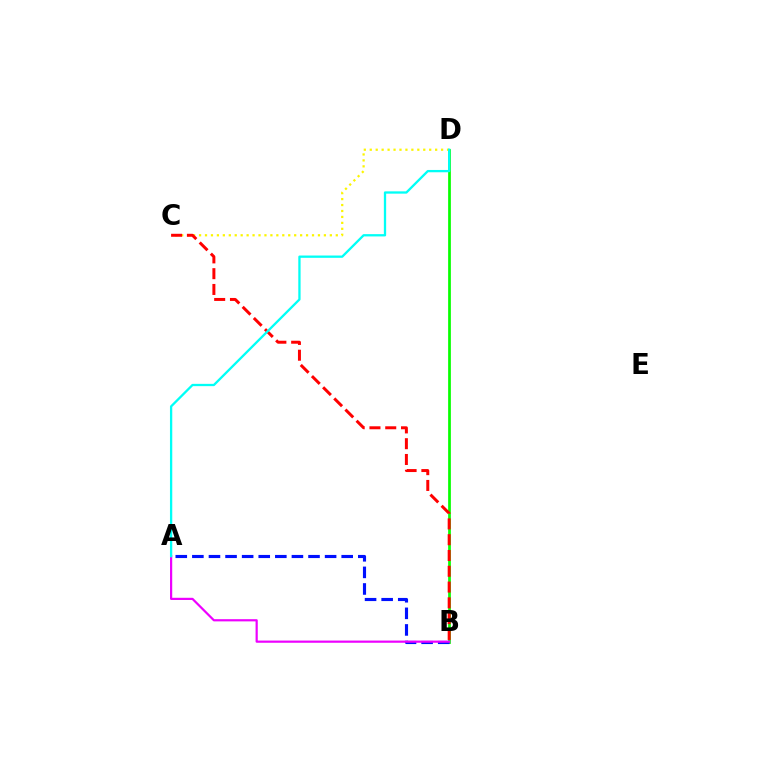{('C', 'D'): [{'color': '#fcf500', 'line_style': 'dotted', 'thickness': 1.62}], ('B', 'D'): [{'color': '#08ff00', 'line_style': 'solid', 'thickness': 1.97}], ('B', 'C'): [{'color': '#ff0000', 'line_style': 'dashed', 'thickness': 2.14}], ('A', 'B'): [{'color': '#0010ff', 'line_style': 'dashed', 'thickness': 2.25}, {'color': '#ee00ff', 'line_style': 'solid', 'thickness': 1.58}], ('A', 'D'): [{'color': '#00fff6', 'line_style': 'solid', 'thickness': 1.65}]}